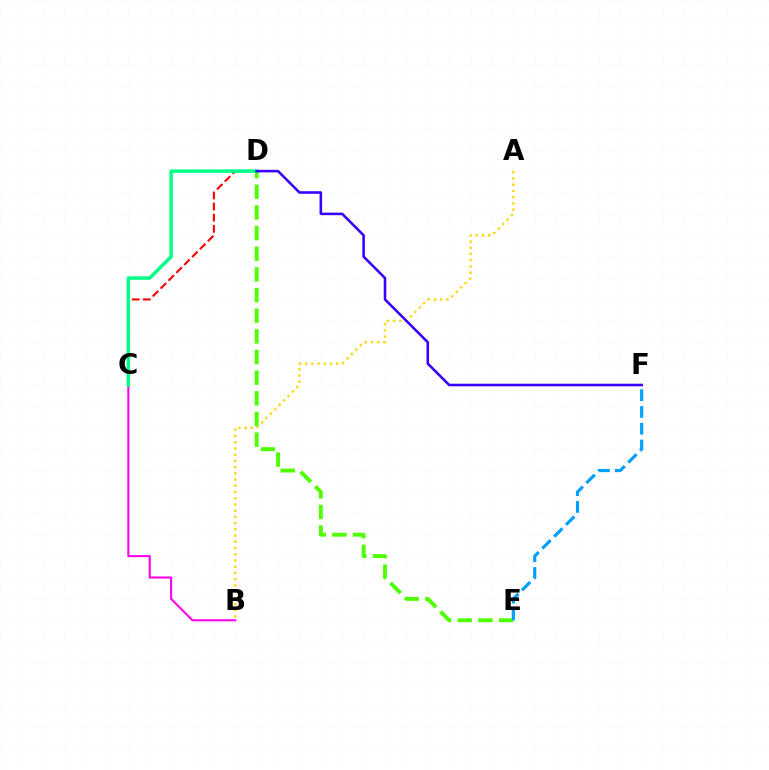{('C', 'D'): [{'color': '#ff0000', 'line_style': 'dashed', 'thickness': 1.51}, {'color': '#00ff86', 'line_style': 'solid', 'thickness': 2.49}], ('B', 'C'): [{'color': '#ff00ed', 'line_style': 'solid', 'thickness': 1.5}], ('A', 'B'): [{'color': '#ffd500', 'line_style': 'dotted', 'thickness': 1.69}], ('D', 'E'): [{'color': '#4fff00', 'line_style': 'dashed', 'thickness': 2.81}], ('E', 'F'): [{'color': '#009eff', 'line_style': 'dashed', 'thickness': 2.28}], ('D', 'F'): [{'color': '#3700ff', 'line_style': 'solid', 'thickness': 1.85}]}